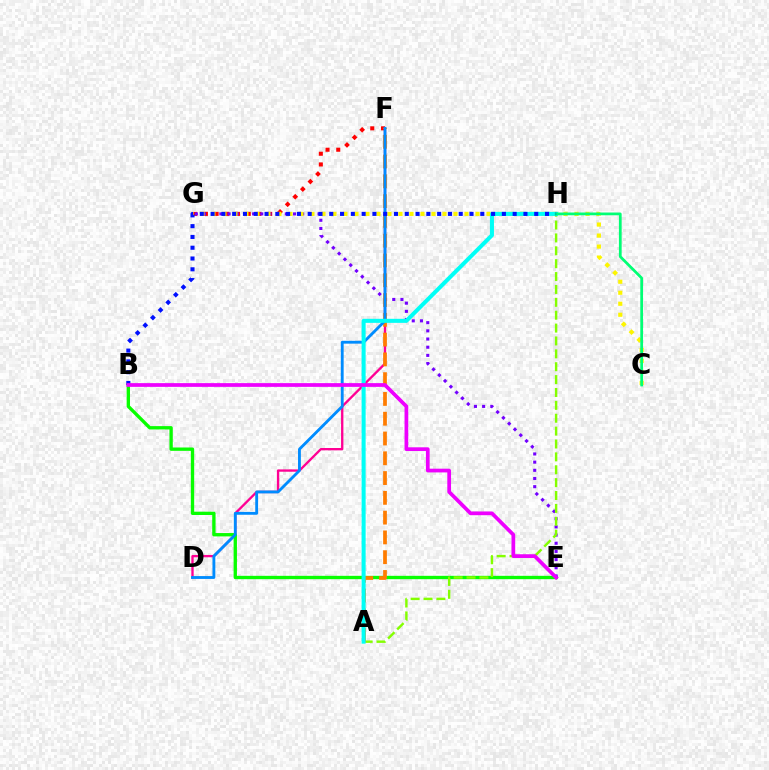{('D', 'F'): [{'color': '#ff0094', 'line_style': 'solid', 'thickness': 1.68}, {'color': '#008cff', 'line_style': 'solid', 'thickness': 2.05}], ('F', 'G'): [{'color': '#ff0000', 'line_style': 'dotted', 'thickness': 2.91}], ('B', 'E'): [{'color': '#08ff00', 'line_style': 'solid', 'thickness': 2.4}, {'color': '#ee00ff', 'line_style': 'solid', 'thickness': 2.68}], ('E', 'G'): [{'color': '#7200ff', 'line_style': 'dotted', 'thickness': 2.22}], ('A', 'H'): [{'color': '#84ff00', 'line_style': 'dashed', 'thickness': 1.75}, {'color': '#00fff6', 'line_style': 'solid', 'thickness': 2.9}], ('A', 'F'): [{'color': '#ff7c00', 'line_style': 'dashed', 'thickness': 2.69}], ('C', 'G'): [{'color': '#fcf500', 'line_style': 'dotted', 'thickness': 2.99}], ('C', 'H'): [{'color': '#00ff74', 'line_style': 'solid', 'thickness': 1.98}], ('B', 'H'): [{'color': '#0010ff', 'line_style': 'dotted', 'thickness': 2.93}]}